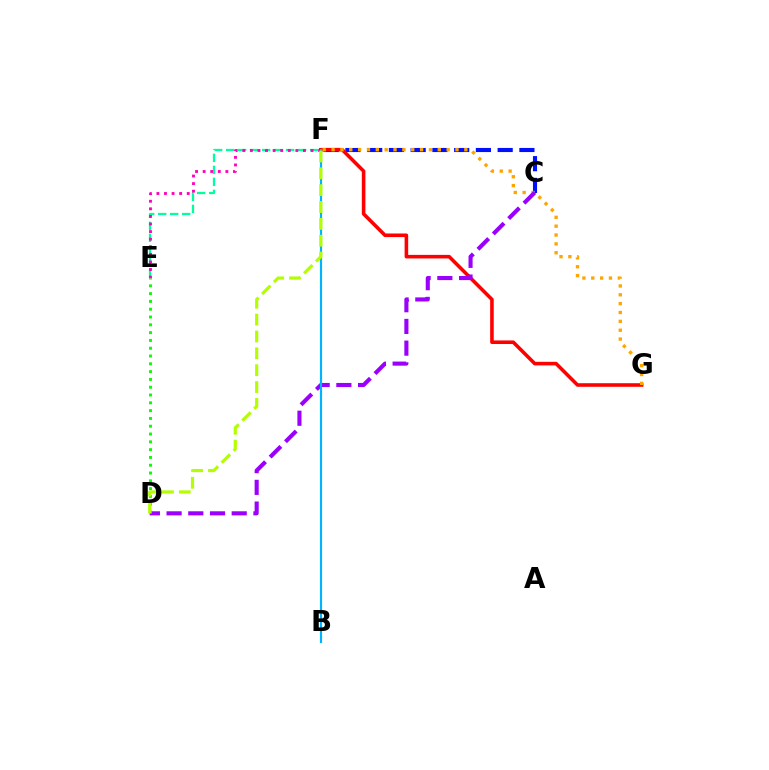{('E', 'F'): [{'color': '#00ff9d', 'line_style': 'dashed', 'thickness': 1.63}, {'color': '#ff00bd', 'line_style': 'dotted', 'thickness': 2.06}], ('C', 'F'): [{'color': '#0010ff', 'line_style': 'dashed', 'thickness': 2.95}], ('F', 'G'): [{'color': '#ff0000', 'line_style': 'solid', 'thickness': 2.58}, {'color': '#ffa500', 'line_style': 'dotted', 'thickness': 2.41}], ('C', 'D'): [{'color': '#9b00ff', 'line_style': 'dashed', 'thickness': 2.95}], ('D', 'E'): [{'color': '#08ff00', 'line_style': 'dotted', 'thickness': 2.12}], ('B', 'F'): [{'color': '#00b5ff', 'line_style': 'solid', 'thickness': 1.57}], ('D', 'F'): [{'color': '#b3ff00', 'line_style': 'dashed', 'thickness': 2.29}]}